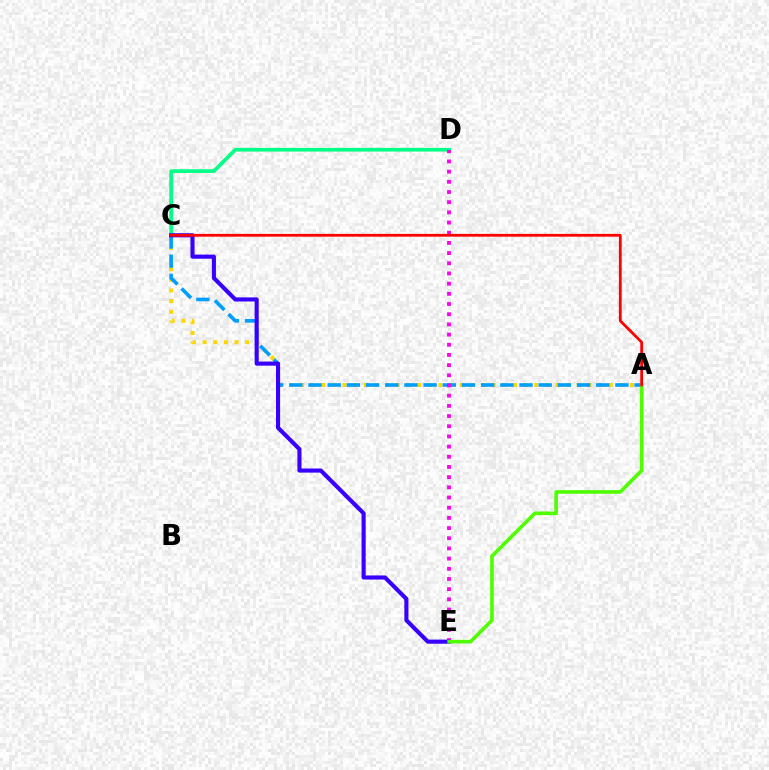{('A', 'C'): [{'color': '#ffd500', 'line_style': 'dotted', 'thickness': 2.89}, {'color': '#009eff', 'line_style': 'dashed', 'thickness': 2.61}, {'color': '#ff0000', 'line_style': 'solid', 'thickness': 2.0}], ('C', 'D'): [{'color': '#00ff86', 'line_style': 'solid', 'thickness': 2.64}], ('D', 'E'): [{'color': '#ff00ed', 'line_style': 'dotted', 'thickness': 2.77}], ('C', 'E'): [{'color': '#3700ff', 'line_style': 'solid', 'thickness': 2.96}], ('A', 'E'): [{'color': '#4fff00', 'line_style': 'solid', 'thickness': 2.62}]}